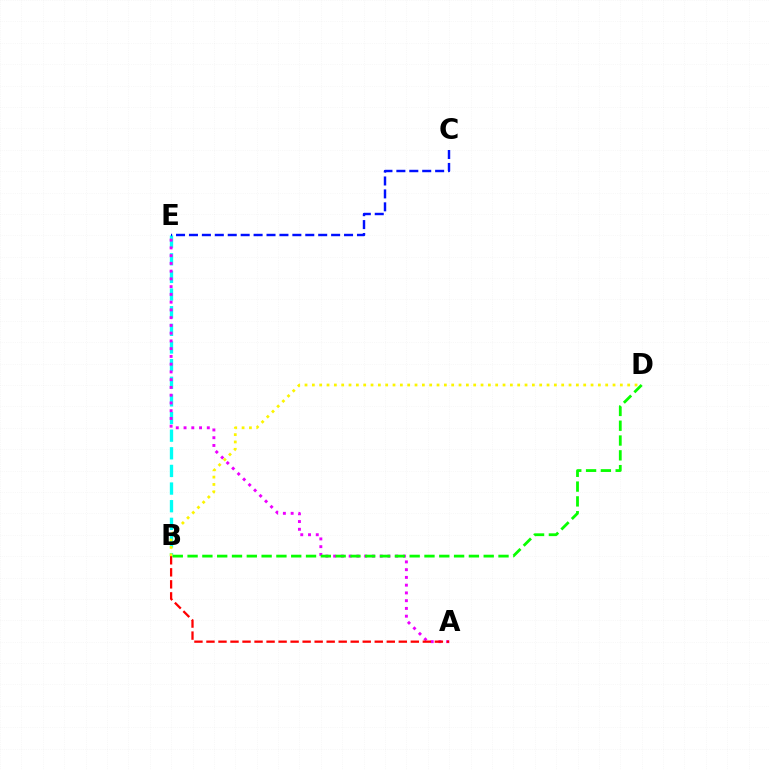{('B', 'E'): [{'color': '#00fff6', 'line_style': 'dashed', 'thickness': 2.4}], ('A', 'E'): [{'color': '#ee00ff', 'line_style': 'dotted', 'thickness': 2.11}], ('C', 'E'): [{'color': '#0010ff', 'line_style': 'dashed', 'thickness': 1.76}], ('B', 'D'): [{'color': '#08ff00', 'line_style': 'dashed', 'thickness': 2.01}, {'color': '#fcf500', 'line_style': 'dotted', 'thickness': 1.99}], ('A', 'B'): [{'color': '#ff0000', 'line_style': 'dashed', 'thickness': 1.63}]}